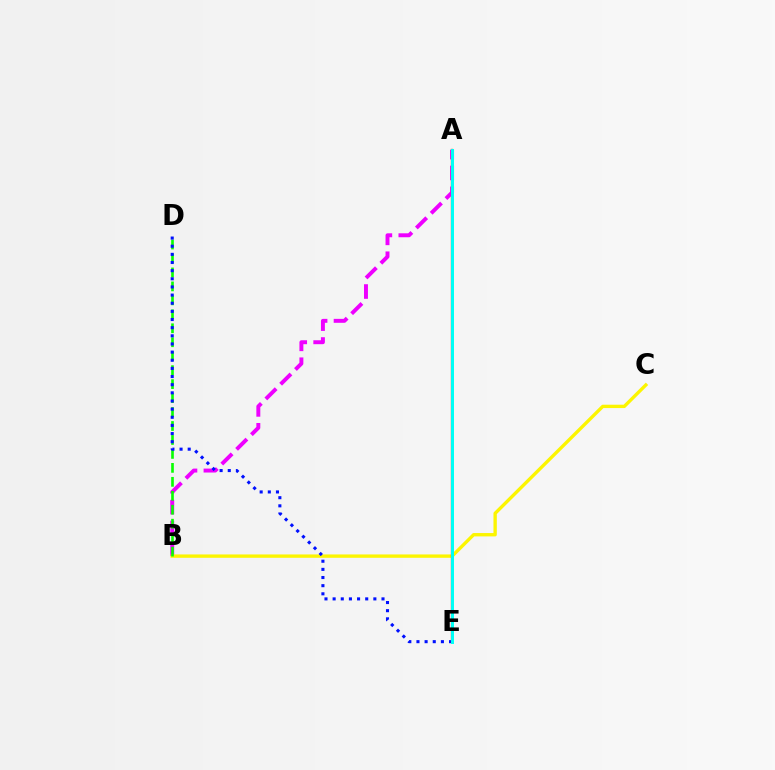{('A', 'B'): [{'color': '#ee00ff', 'line_style': 'dashed', 'thickness': 2.84}], ('B', 'C'): [{'color': '#fcf500', 'line_style': 'solid', 'thickness': 2.42}], ('B', 'D'): [{'color': '#08ff00', 'line_style': 'dashed', 'thickness': 1.9}], ('D', 'E'): [{'color': '#0010ff', 'line_style': 'dotted', 'thickness': 2.21}], ('A', 'E'): [{'color': '#ff0000', 'line_style': 'solid', 'thickness': 1.63}, {'color': '#00fff6', 'line_style': 'solid', 'thickness': 2.14}]}